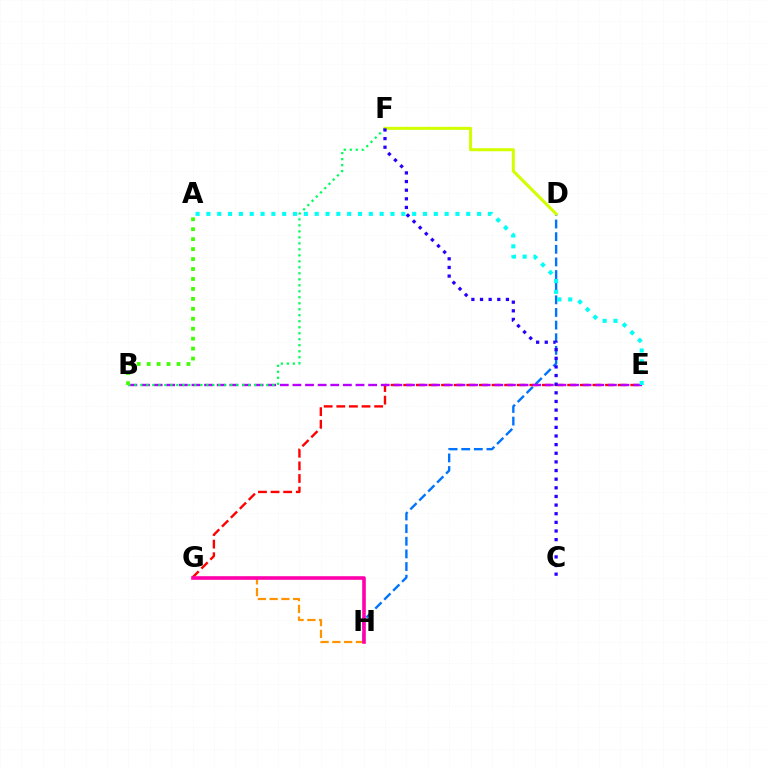{('D', 'H'): [{'color': '#0074ff', 'line_style': 'dashed', 'thickness': 1.72}], ('E', 'G'): [{'color': '#ff0000', 'line_style': 'dashed', 'thickness': 1.71}], ('B', 'E'): [{'color': '#b900ff', 'line_style': 'dashed', 'thickness': 1.71}], ('B', 'F'): [{'color': '#00ff5c', 'line_style': 'dotted', 'thickness': 1.63}], ('D', 'F'): [{'color': '#d1ff00', 'line_style': 'solid', 'thickness': 2.19}], ('C', 'F'): [{'color': '#2500ff', 'line_style': 'dotted', 'thickness': 2.35}], ('A', 'E'): [{'color': '#00fff6', 'line_style': 'dotted', 'thickness': 2.94}], ('A', 'B'): [{'color': '#3dff00', 'line_style': 'dotted', 'thickness': 2.7}], ('G', 'H'): [{'color': '#ff9400', 'line_style': 'dashed', 'thickness': 1.6}, {'color': '#ff00ac', 'line_style': 'solid', 'thickness': 2.59}]}